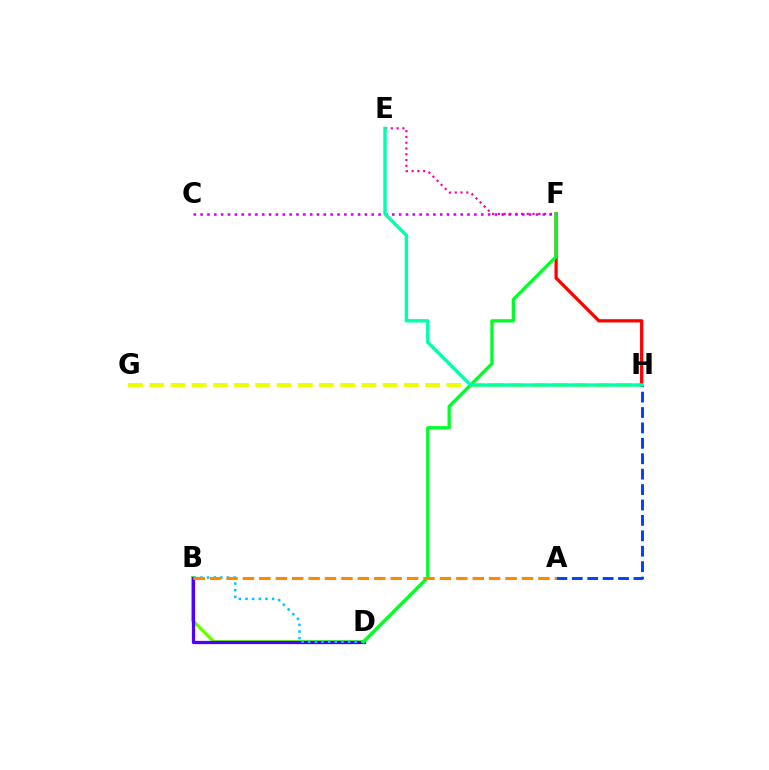{('G', 'H'): [{'color': '#eeff00', 'line_style': 'dashed', 'thickness': 2.88}], ('E', 'F'): [{'color': '#ff00a0', 'line_style': 'dotted', 'thickness': 1.57}], ('F', 'H'): [{'color': '#ff0000', 'line_style': 'solid', 'thickness': 2.35}], ('B', 'D'): [{'color': '#66ff00', 'line_style': 'solid', 'thickness': 2.31}, {'color': '#4f00ff', 'line_style': 'solid', 'thickness': 2.35}, {'color': '#00c7ff', 'line_style': 'dotted', 'thickness': 1.8}], ('A', 'H'): [{'color': '#003fff', 'line_style': 'dashed', 'thickness': 2.09}], ('D', 'F'): [{'color': '#00ff27', 'line_style': 'solid', 'thickness': 2.38}], ('C', 'F'): [{'color': '#d600ff', 'line_style': 'dotted', 'thickness': 1.86}], ('E', 'H'): [{'color': '#00ffaf', 'line_style': 'solid', 'thickness': 2.46}], ('A', 'B'): [{'color': '#ff8800', 'line_style': 'dashed', 'thickness': 2.23}]}